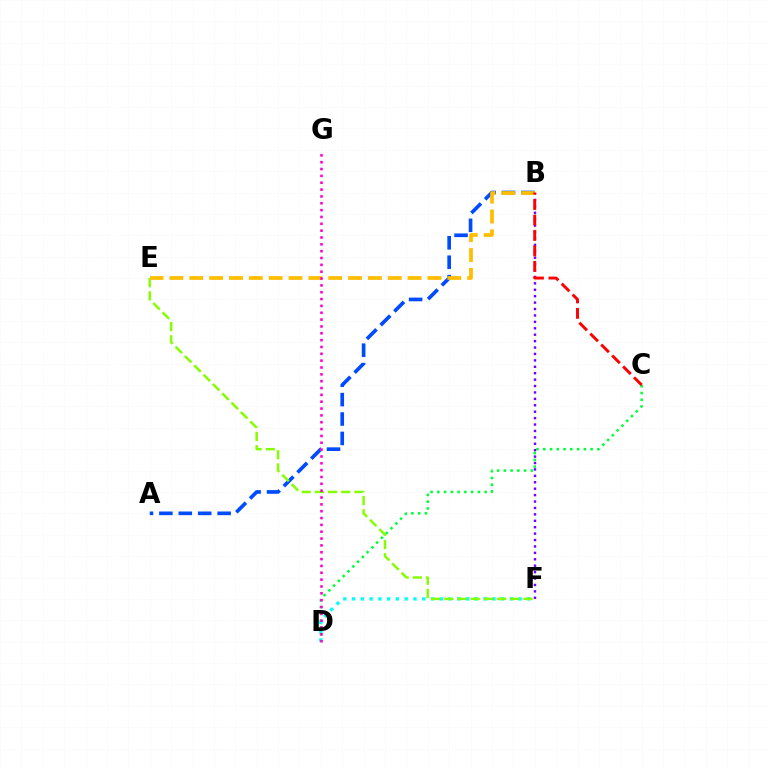{('C', 'D'): [{'color': '#00ff39', 'line_style': 'dotted', 'thickness': 1.84}], ('D', 'F'): [{'color': '#00fff6', 'line_style': 'dotted', 'thickness': 2.38}], ('A', 'B'): [{'color': '#004bff', 'line_style': 'dashed', 'thickness': 2.64}], ('B', 'F'): [{'color': '#7200ff', 'line_style': 'dotted', 'thickness': 1.74}], ('E', 'F'): [{'color': '#84ff00', 'line_style': 'dashed', 'thickness': 1.79}], ('B', 'E'): [{'color': '#ffbd00', 'line_style': 'dashed', 'thickness': 2.7}], ('D', 'G'): [{'color': '#ff00cf', 'line_style': 'dotted', 'thickness': 1.86}], ('B', 'C'): [{'color': '#ff0000', 'line_style': 'dashed', 'thickness': 2.1}]}